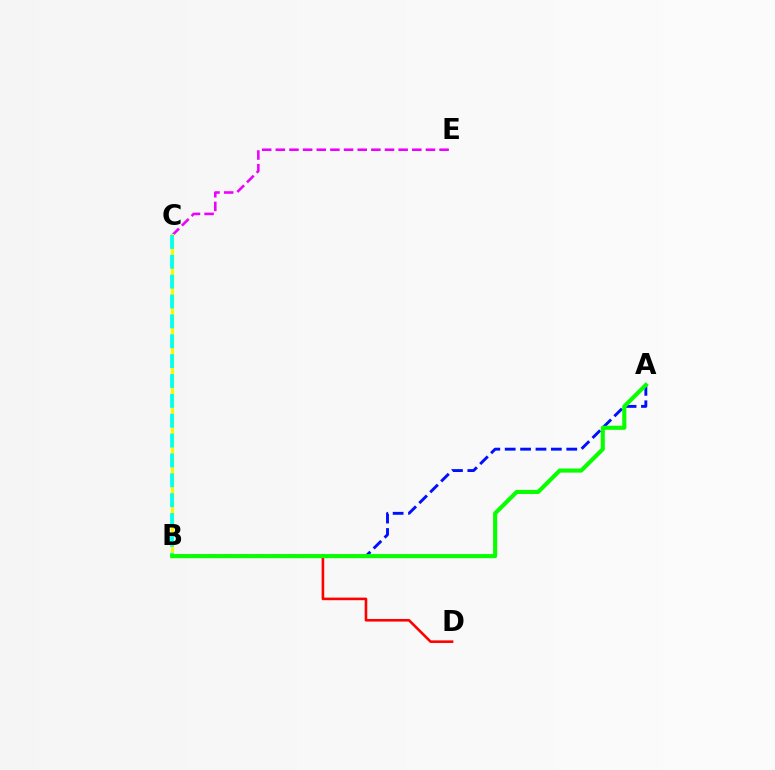{('B', 'D'): [{'color': '#ff0000', 'line_style': 'solid', 'thickness': 1.87}], ('C', 'E'): [{'color': '#ee00ff', 'line_style': 'dashed', 'thickness': 1.85}], ('B', 'C'): [{'color': '#fcf500', 'line_style': 'solid', 'thickness': 2.4}, {'color': '#00fff6', 'line_style': 'dashed', 'thickness': 2.7}], ('A', 'B'): [{'color': '#0010ff', 'line_style': 'dashed', 'thickness': 2.09}, {'color': '#08ff00', 'line_style': 'solid', 'thickness': 2.96}]}